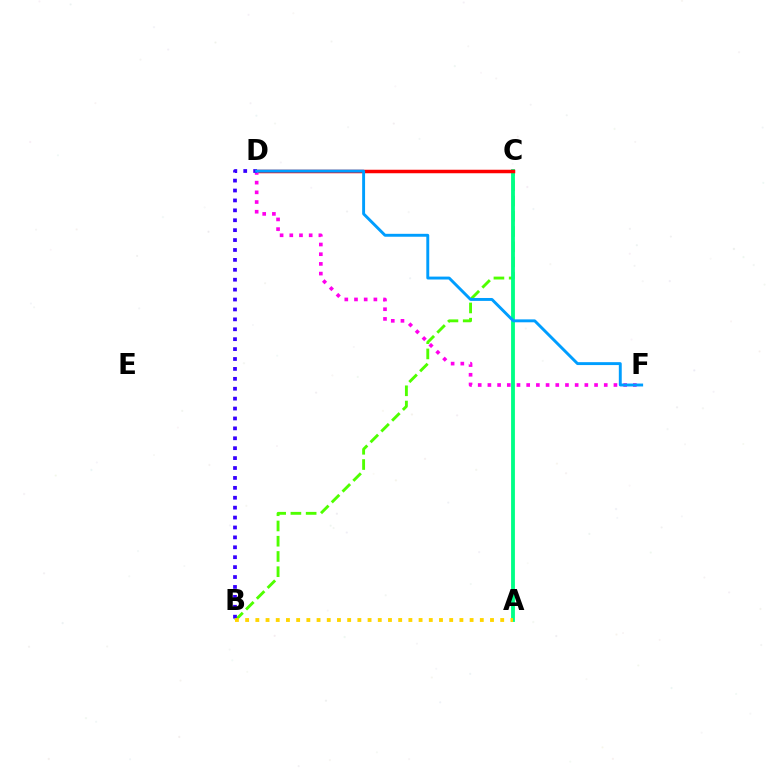{('B', 'C'): [{'color': '#4fff00', 'line_style': 'dashed', 'thickness': 2.07}], ('A', 'C'): [{'color': '#00ff86', 'line_style': 'solid', 'thickness': 2.76}], ('C', 'D'): [{'color': '#ff0000', 'line_style': 'solid', 'thickness': 2.52}], ('D', 'F'): [{'color': '#ff00ed', 'line_style': 'dotted', 'thickness': 2.63}, {'color': '#009eff', 'line_style': 'solid', 'thickness': 2.1}], ('B', 'D'): [{'color': '#3700ff', 'line_style': 'dotted', 'thickness': 2.69}], ('A', 'B'): [{'color': '#ffd500', 'line_style': 'dotted', 'thickness': 2.77}]}